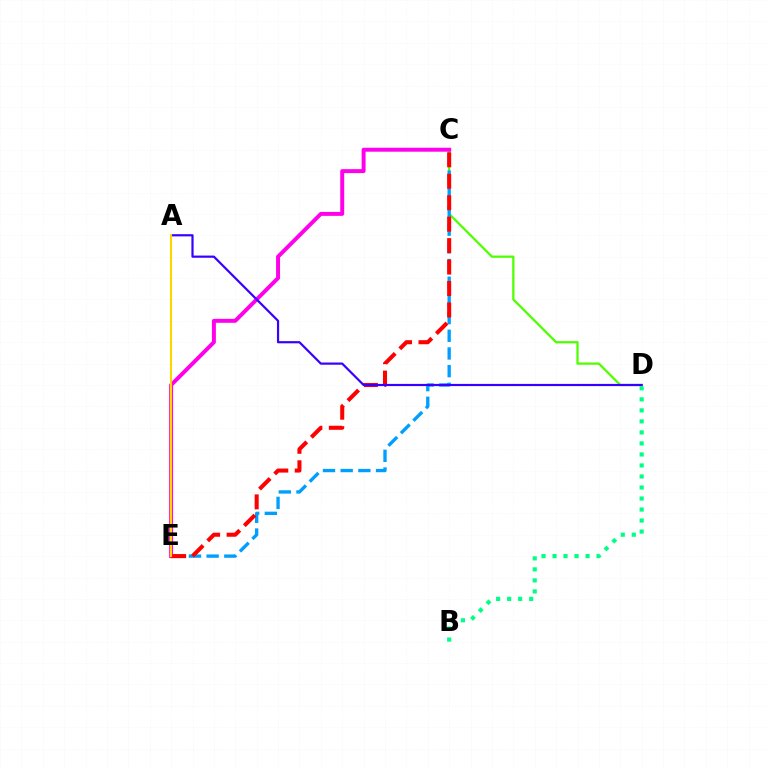{('B', 'D'): [{'color': '#00ff86', 'line_style': 'dotted', 'thickness': 2.99}], ('C', 'D'): [{'color': '#4fff00', 'line_style': 'solid', 'thickness': 1.63}], ('C', 'E'): [{'color': '#009eff', 'line_style': 'dashed', 'thickness': 2.4}, {'color': '#ff00ed', 'line_style': 'solid', 'thickness': 2.85}, {'color': '#ff0000', 'line_style': 'dashed', 'thickness': 2.91}], ('A', 'D'): [{'color': '#3700ff', 'line_style': 'solid', 'thickness': 1.58}], ('A', 'E'): [{'color': '#ffd500', 'line_style': 'solid', 'thickness': 1.5}]}